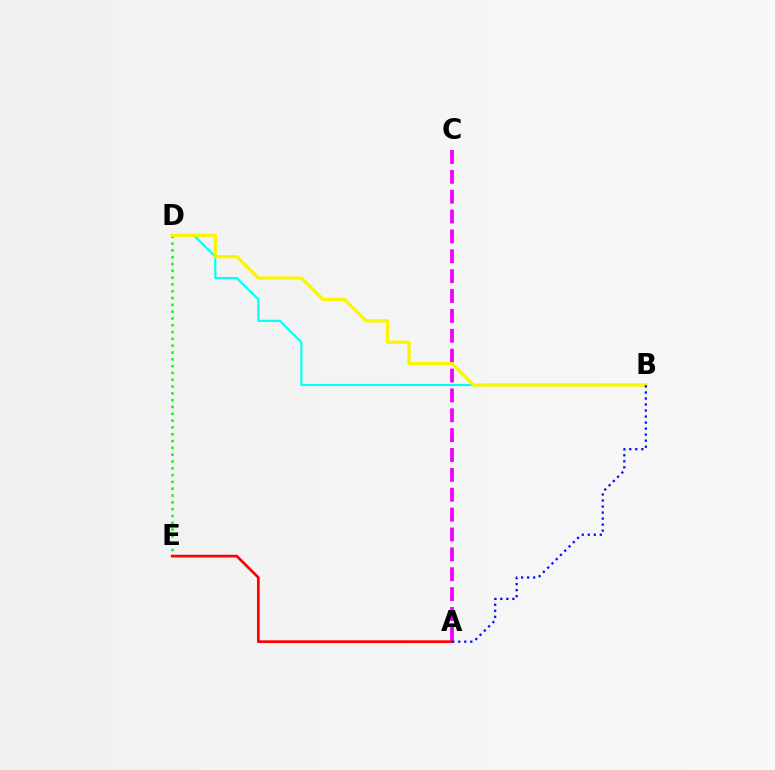{('A', 'C'): [{'color': '#ee00ff', 'line_style': 'dashed', 'thickness': 2.7}], ('B', 'D'): [{'color': '#00fff6', 'line_style': 'solid', 'thickness': 1.54}, {'color': '#fcf500', 'line_style': 'solid', 'thickness': 2.35}], ('D', 'E'): [{'color': '#08ff00', 'line_style': 'dotted', 'thickness': 1.85}], ('A', 'E'): [{'color': '#ff0000', 'line_style': 'solid', 'thickness': 1.95}], ('A', 'B'): [{'color': '#0010ff', 'line_style': 'dotted', 'thickness': 1.64}]}